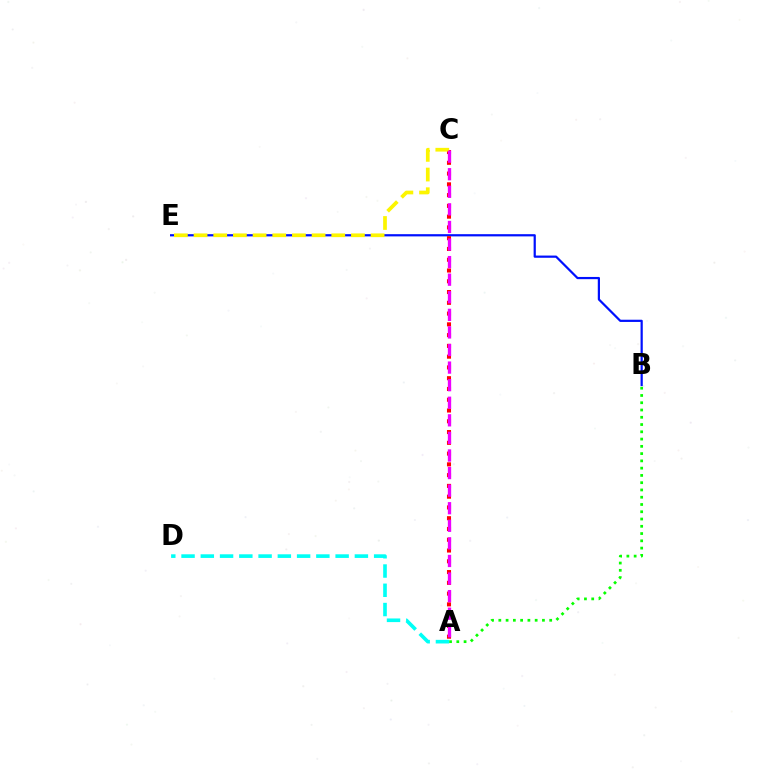{('B', 'E'): [{'color': '#0010ff', 'line_style': 'solid', 'thickness': 1.59}], ('A', 'C'): [{'color': '#ff0000', 'line_style': 'dotted', 'thickness': 2.93}, {'color': '#ee00ff', 'line_style': 'dashed', 'thickness': 2.39}], ('A', 'B'): [{'color': '#08ff00', 'line_style': 'dotted', 'thickness': 1.97}], ('C', 'E'): [{'color': '#fcf500', 'line_style': 'dashed', 'thickness': 2.67}], ('A', 'D'): [{'color': '#00fff6', 'line_style': 'dashed', 'thickness': 2.62}]}